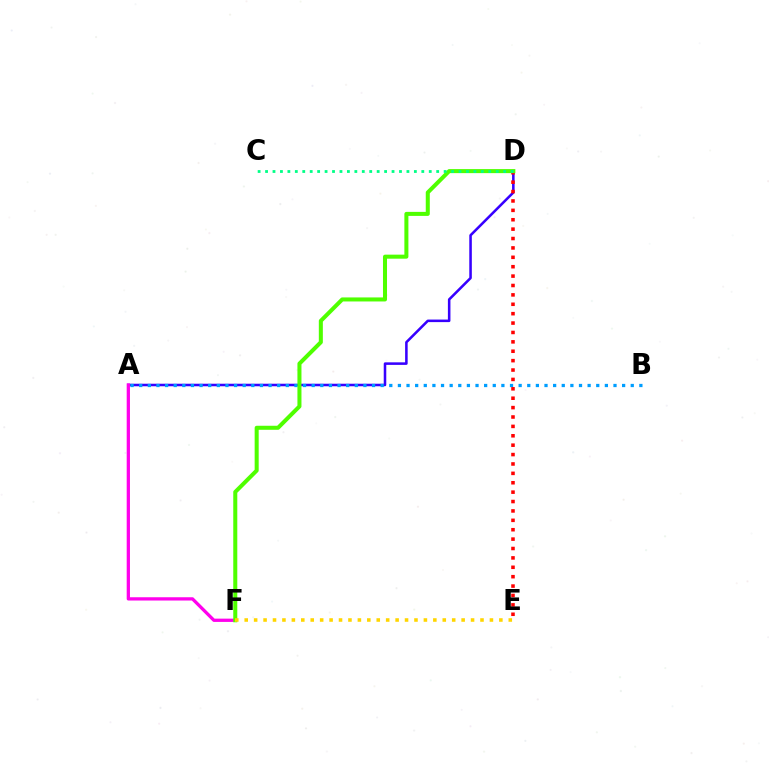{('A', 'D'): [{'color': '#3700ff', 'line_style': 'solid', 'thickness': 1.83}], ('A', 'F'): [{'color': '#ff00ed', 'line_style': 'solid', 'thickness': 2.36}], ('A', 'B'): [{'color': '#009eff', 'line_style': 'dotted', 'thickness': 2.34}], ('D', 'E'): [{'color': '#ff0000', 'line_style': 'dotted', 'thickness': 2.55}], ('D', 'F'): [{'color': '#4fff00', 'line_style': 'solid', 'thickness': 2.9}], ('C', 'D'): [{'color': '#00ff86', 'line_style': 'dotted', 'thickness': 2.02}], ('E', 'F'): [{'color': '#ffd500', 'line_style': 'dotted', 'thickness': 2.56}]}